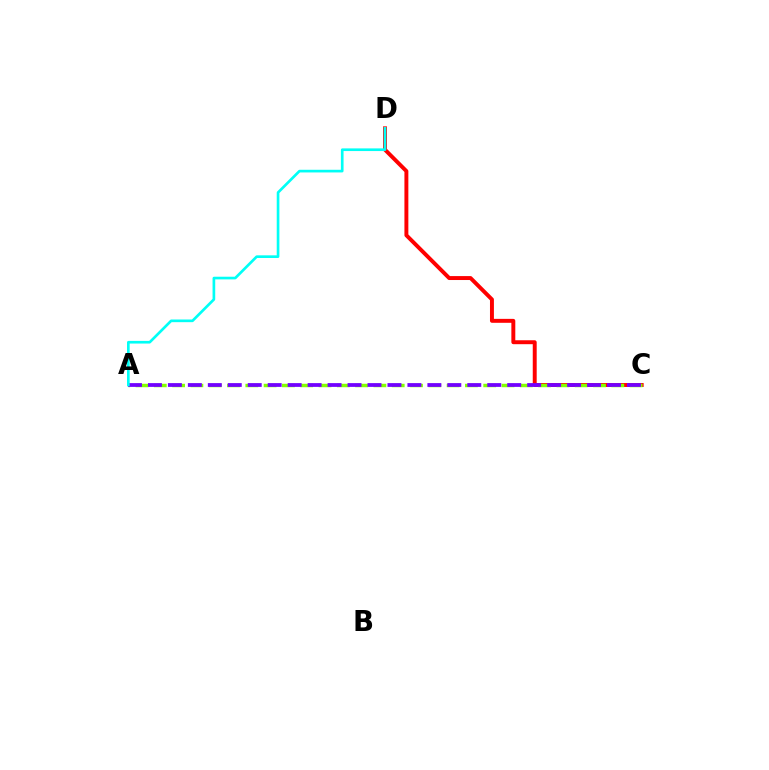{('C', 'D'): [{'color': '#ff0000', 'line_style': 'solid', 'thickness': 2.83}], ('A', 'C'): [{'color': '#84ff00', 'line_style': 'dashed', 'thickness': 2.49}, {'color': '#7200ff', 'line_style': 'dashed', 'thickness': 2.71}], ('A', 'D'): [{'color': '#00fff6', 'line_style': 'solid', 'thickness': 1.92}]}